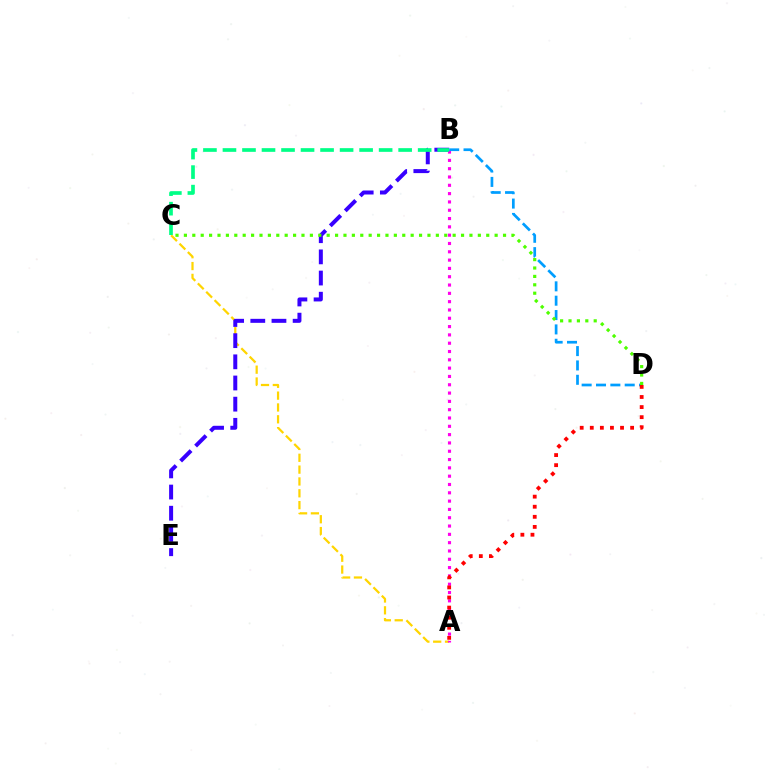{('A', 'C'): [{'color': '#ffd500', 'line_style': 'dashed', 'thickness': 1.61}], ('B', 'E'): [{'color': '#3700ff', 'line_style': 'dashed', 'thickness': 2.88}], ('A', 'B'): [{'color': '#ff00ed', 'line_style': 'dotted', 'thickness': 2.26}], ('B', 'D'): [{'color': '#009eff', 'line_style': 'dashed', 'thickness': 1.95}], ('C', 'D'): [{'color': '#4fff00', 'line_style': 'dotted', 'thickness': 2.28}], ('A', 'D'): [{'color': '#ff0000', 'line_style': 'dotted', 'thickness': 2.74}], ('B', 'C'): [{'color': '#00ff86', 'line_style': 'dashed', 'thickness': 2.65}]}